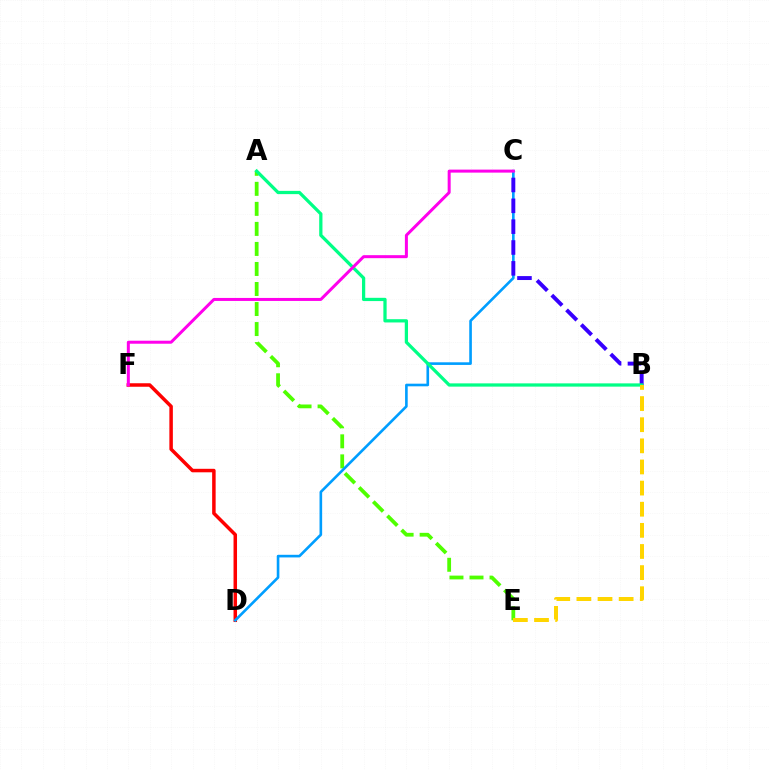{('A', 'E'): [{'color': '#4fff00', 'line_style': 'dashed', 'thickness': 2.72}], ('D', 'F'): [{'color': '#ff0000', 'line_style': 'solid', 'thickness': 2.52}], ('C', 'D'): [{'color': '#009eff', 'line_style': 'solid', 'thickness': 1.89}], ('B', 'C'): [{'color': '#3700ff', 'line_style': 'dashed', 'thickness': 2.83}], ('A', 'B'): [{'color': '#00ff86', 'line_style': 'solid', 'thickness': 2.35}], ('B', 'E'): [{'color': '#ffd500', 'line_style': 'dashed', 'thickness': 2.87}], ('C', 'F'): [{'color': '#ff00ed', 'line_style': 'solid', 'thickness': 2.16}]}